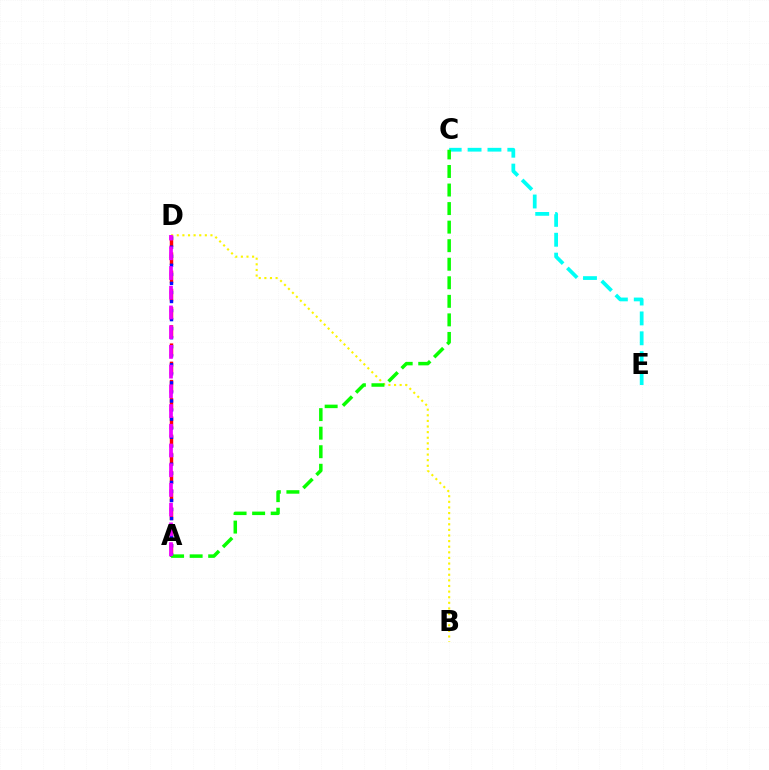{('C', 'E'): [{'color': '#00fff6', 'line_style': 'dashed', 'thickness': 2.7}], ('A', 'D'): [{'color': '#ff0000', 'line_style': 'dashed', 'thickness': 2.47}, {'color': '#0010ff', 'line_style': 'dotted', 'thickness': 2.46}, {'color': '#ee00ff', 'line_style': 'dashed', 'thickness': 2.68}], ('B', 'D'): [{'color': '#fcf500', 'line_style': 'dotted', 'thickness': 1.52}], ('A', 'C'): [{'color': '#08ff00', 'line_style': 'dashed', 'thickness': 2.52}]}